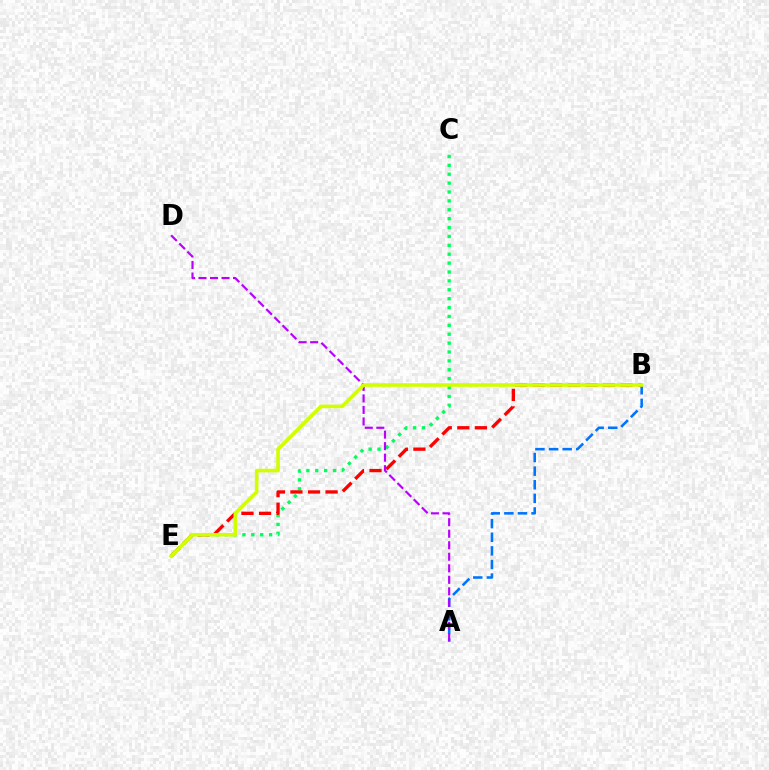{('A', 'B'): [{'color': '#0074ff', 'line_style': 'dashed', 'thickness': 1.85}], ('C', 'E'): [{'color': '#00ff5c', 'line_style': 'dotted', 'thickness': 2.42}], ('B', 'E'): [{'color': '#ff0000', 'line_style': 'dashed', 'thickness': 2.39}, {'color': '#d1ff00', 'line_style': 'solid', 'thickness': 2.59}], ('A', 'D'): [{'color': '#b900ff', 'line_style': 'dashed', 'thickness': 1.56}]}